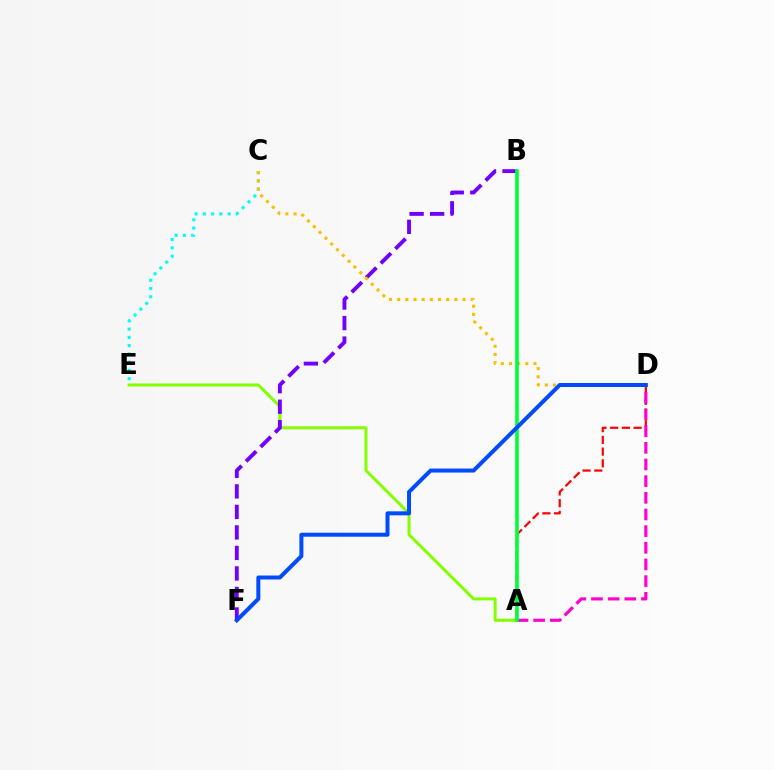{('C', 'E'): [{'color': '#00fff6', 'line_style': 'dotted', 'thickness': 2.25}], ('A', 'E'): [{'color': '#84ff00', 'line_style': 'solid', 'thickness': 2.16}], ('A', 'D'): [{'color': '#ff0000', 'line_style': 'dashed', 'thickness': 1.59}, {'color': '#ff00cf', 'line_style': 'dashed', 'thickness': 2.26}], ('B', 'F'): [{'color': '#7200ff', 'line_style': 'dashed', 'thickness': 2.79}], ('C', 'D'): [{'color': '#ffbd00', 'line_style': 'dotted', 'thickness': 2.22}], ('A', 'B'): [{'color': '#00ff39', 'line_style': 'solid', 'thickness': 2.61}], ('D', 'F'): [{'color': '#004bff', 'line_style': 'solid', 'thickness': 2.88}]}